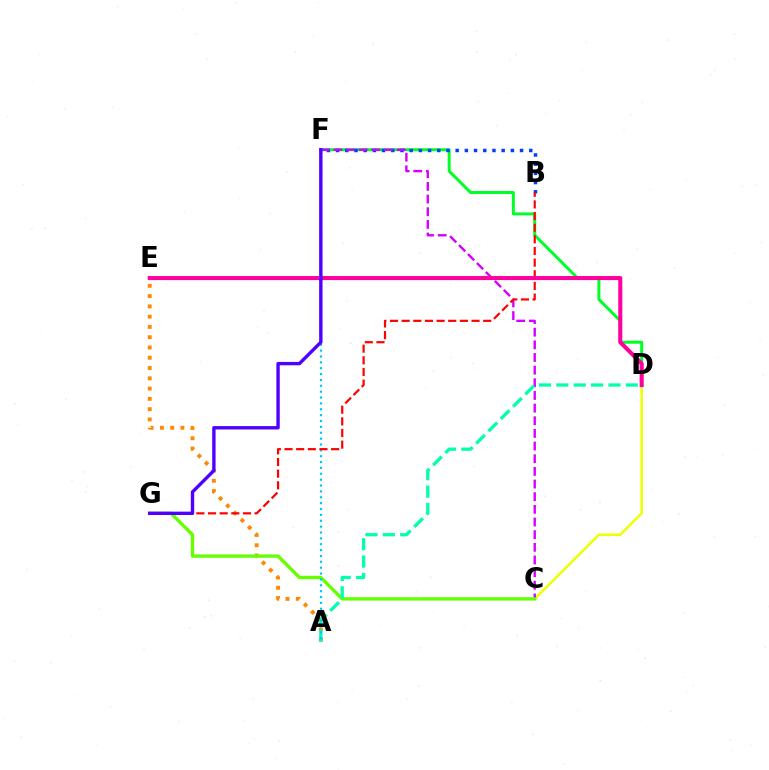{('D', 'F'): [{'color': '#00ff27', 'line_style': 'solid', 'thickness': 2.14}], ('B', 'F'): [{'color': '#003fff', 'line_style': 'dotted', 'thickness': 2.5}], ('A', 'E'): [{'color': '#ff8800', 'line_style': 'dotted', 'thickness': 2.79}], ('C', 'D'): [{'color': '#eeff00', 'line_style': 'solid', 'thickness': 1.79}], ('C', 'F'): [{'color': '#d600ff', 'line_style': 'dashed', 'thickness': 1.72}], ('C', 'G'): [{'color': '#66ff00', 'line_style': 'solid', 'thickness': 2.41}], ('A', 'D'): [{'color': '#00ffaf', 'line_style': 'dashed', 'thickness': 2.36}], ('A', 'F'): [{'color': '#00c7ff', 'line_style': 'dotted', 'thickness': 1.59}], ('B', 'G'): [{'color': '#ff0000', 'line_style': 'dashed', 'thickness': 1.58}], ('D', 'E'): [{'color': '#ff00a0', 'line_style': 'solid', 'thickness': 2.93}], ('F', 'G'): [{'color': '#4f00ff', 'line_style': 'solid', 'thickness': 2.43}]}